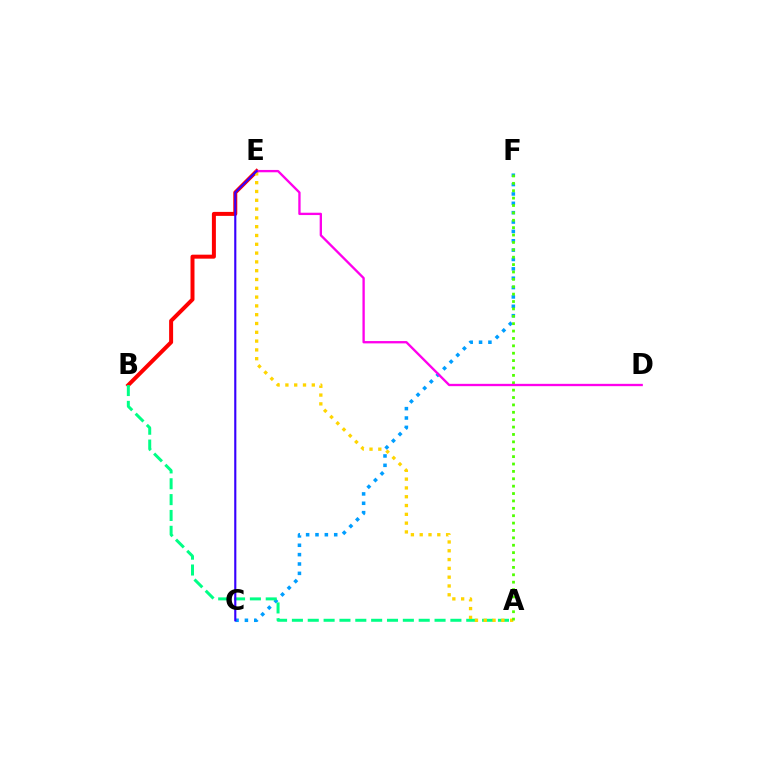{('C', 'F'): [{'color': '#009eff', 'line_style': 'dotted', 'thickness': 2.54}], ('B', 'E'): [{'color': '#ff0000', 'line_style': 'solid', 'thickness': 2.87}], ('A', 'B'): [{'color': '#00ff86', 'line_style': 'dashed', 'thickness': 2.15}], ('A', 'E'): [{'color': '#ffd500', 'line_style': 'dotted', 'thickness': 2.39}], ('A', 'F'): [{'color': '#4fff00', 'line_style': 'dotted', 'thickness': 2.01}], ('D', 'E'): [{'color': '#ff00ed', 'line_style': 'solid', 'thickness': 1.68}], ('C', 'E'): [{'color': '#3700ff', 'line_style': 'solid', 'thickness': 1.54}]}